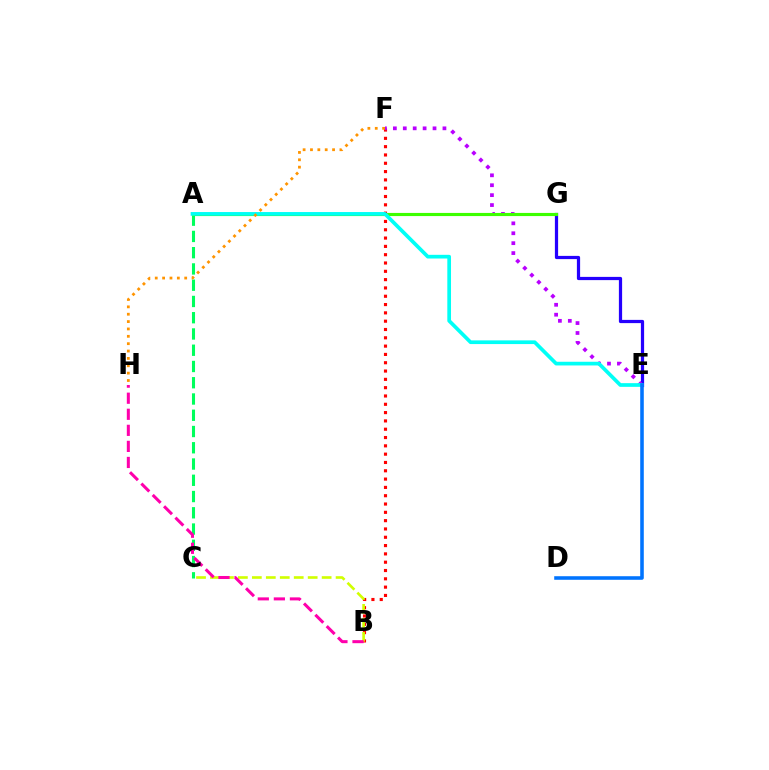{('A', 'C'): [{'color': '#00ff5c', 'line_style': 'dashed', 'thickness': 2.21}], ('E', 'G'): [{'color': '#2500ff', 'line_style': 'solid', 'thickness': 2.32}], ('B', 'F'): [{'color': '#ff0000', 'line_style': 'dotted', 'thickness': 2.26}], ('E', 'F'): [{'color': '#b900ff', 'line_style': 'dotted', 'thickness': 2.69}], ('A', 'G'): [{'color': '#3dff00', 'line_style': 'solid', 'thickness': 2.26}], ('B', 'C'): [{'color': '#d1ff00', 'line_style': 'dashed', 'thickness': 1.9}], ('A', 'E'): [{'color': '#00fff6', 'line_style': 'solid', 'thickness': 2.66}], ('B', 'H'): [{'color': '#ff00ac', 'line_style': 'dashed', 'thickness': 2.18}], ('F', 'H'): [{'color': '#ff9400', 'line_style': 'dotted', 'thickness': 2.0}], ('D', 'E'): [{'color': '#0074ff', 'line_style': 'solid', 'thickness': 2.57}]}